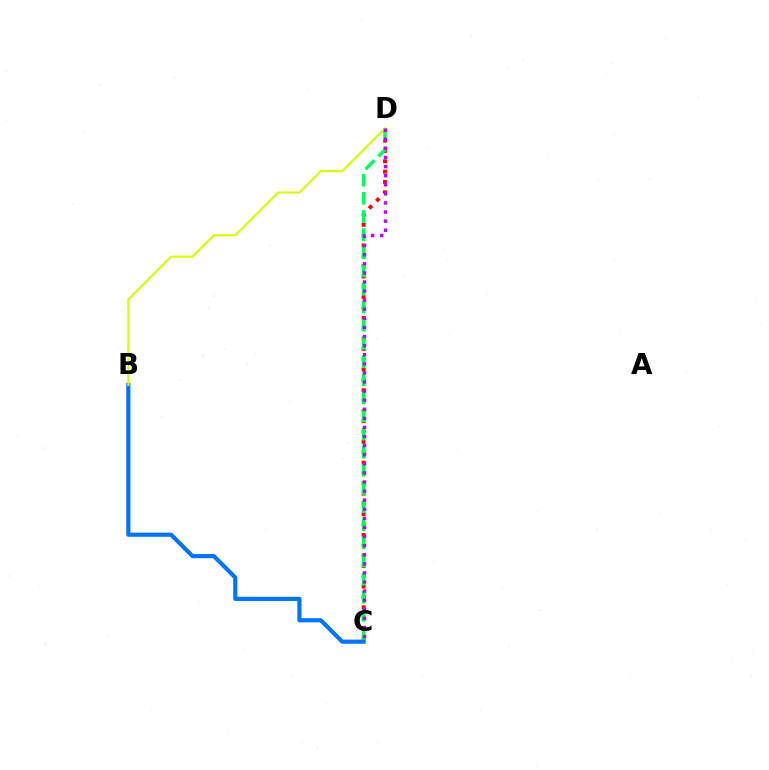{('C', 'D'): [{'color': '#ff0000', 'line_style': 'dotted', 'thickness': 2.81}, {'color': '#00ff5c', 'line_style': 'dashed', 'thickness': 2.46}, {'color': '#b900ff', 'line_style': 'dotted', 'thickness': 2.47}], ('B', 'C'): [{'color': '#0074ff', 'line_style': 'solid', 'thickness': 2.99}], ('B', 'D'): [{'color': '#d1ff00', 'line_style': 'solid', 'thickness': 1.52}]}